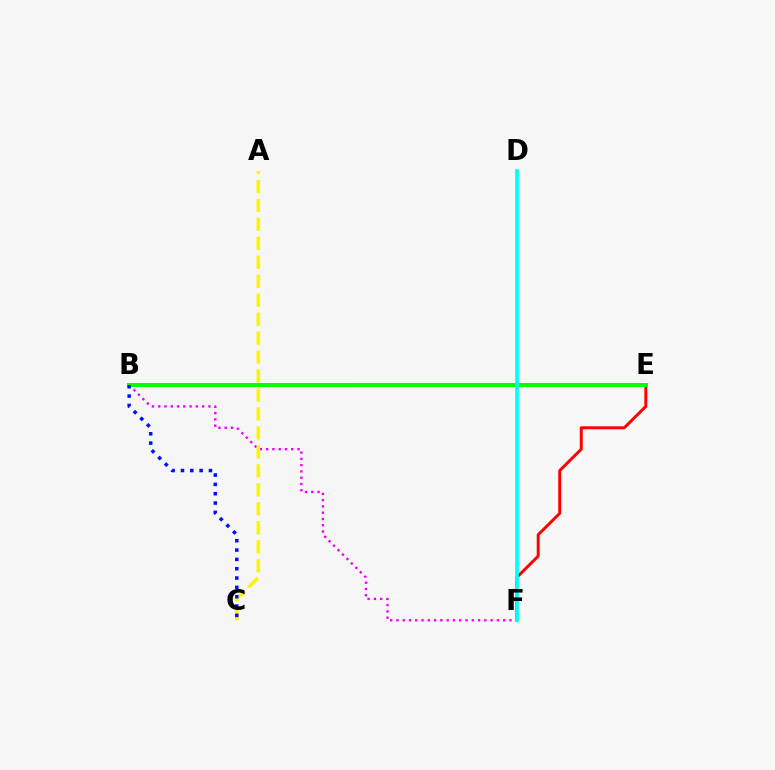{('E', 'F'): [{'color': '#ff0000', 'line_style': 'solid', 'thickness': 2.12}], ('B', 'F'): [{'color': '#ee00ff', 'line_style': 'dotted', 'thickness': 1.71}], ('A', 'C'): [{'color': '#fcf500', 'line_style': 'dashed', 'thickness': 2.58}], ('B', 'E'): [{'color': '#08ff00', 'line_style': 'solid', 'thickness': 2.87}], ('D', 'F'): [{'color': '#00fff6', 'line_style': 'solid', 'thickness': 2.65}], ('B', 'C'): [{'color': '#0010ff', 'line_style': 'dotted', 'thickness': 2.53}]}